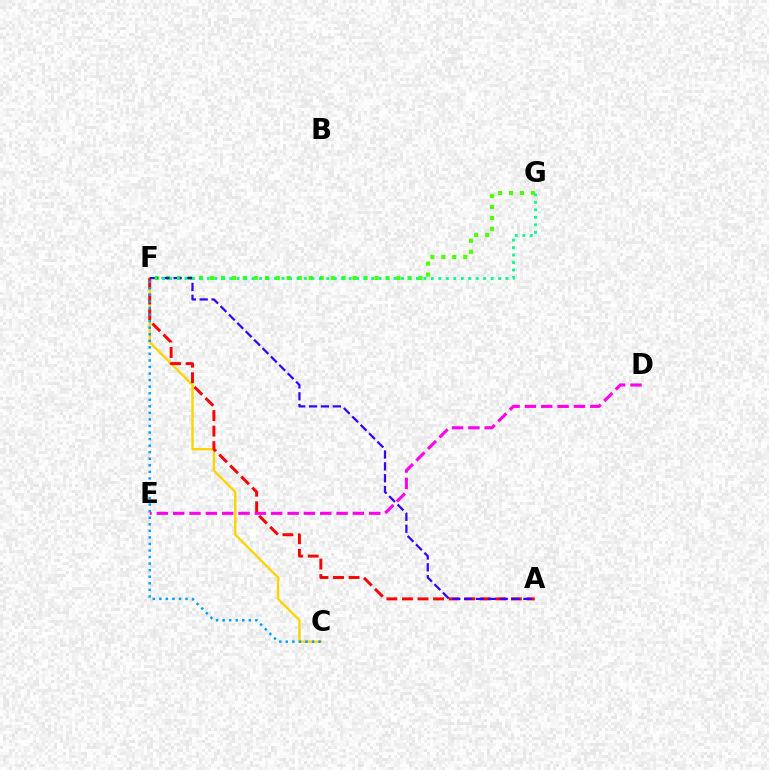{('F', 'G'): [{'color': '#4fff00', 'line_style': 'dotted', 'thickness': 2.98}, {'color': '#00ff86', 'line_style': 'dotted', 'thickness': 2.03}], ('C', 'F'): [{'color': '#ffd500', 'line_style': 'solid', 'thickness': 1.72}, {'color': '#009eff', 'line_style': 'dotted', 'thickness': 1.78}], ('A', 'F'): [{'color': '#ff0000', 'line_style': 'dashed', 'thickness': 2.11}, {'color': '#3700ff', 'line_style': 'dashed', 'thickness': 1.61}], ('D', 'E'): [{'color': '#ff00ed', 'line_style': 'dashed', 'thickness': 2.22}]}